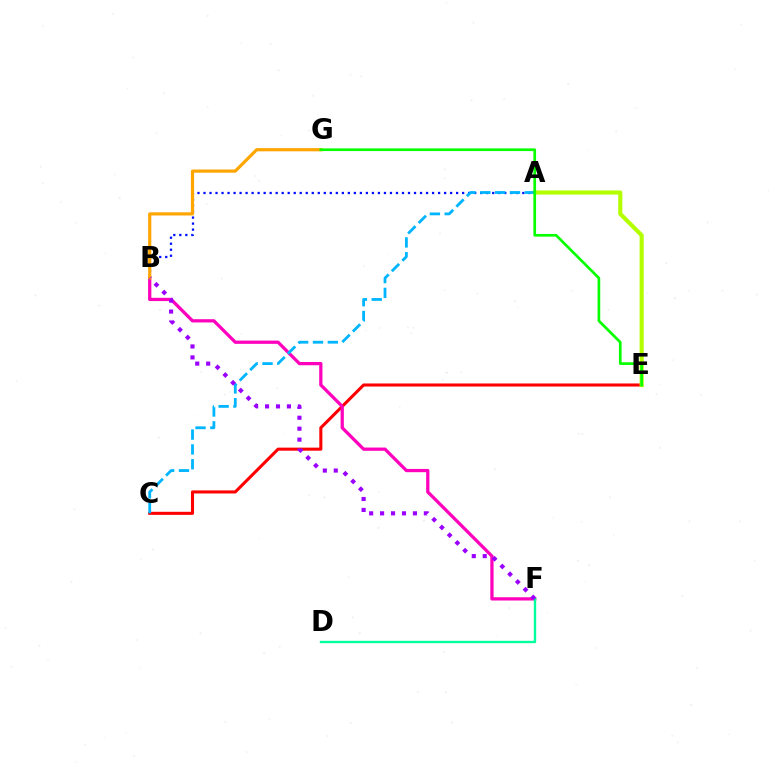{('C', 'E'): [{'color': '#ff0000', 'line_style': 'solid', 'thickness': 2.21}], ('A', 'B'): [{'color': '#0010ff', 'line_style': 'dotted', 'thickness': 1.63}], ('B', 'F'): [{'color': '#ff00bd', 'line_style': 'solid', 'thickness': 2.34}, {'color': '#9b00ff', 'line_style': 'dotted', 'thickness': 2.97}], ('B', 'G'): [{'color': '#ffa500', 'line_style': 'solid', 'thickness': 2.29}], ('A', 'E'): [{'color': '#b3ff00', 'line_style': 'solid', 'thickness': 2.97}], ('D', 'F'): [{'color': '#00ff9d', 'line_style': 'solid', 'thickness': 1.68}], ('A', 'C'): [{'color': '#00b5ff', 'line_style': 'dashed', 'thickness': 2.01}], ('E', 'G'): [{'color': '#08ff00', 'line_style': 'solid', 'thickness': 1.94}]}